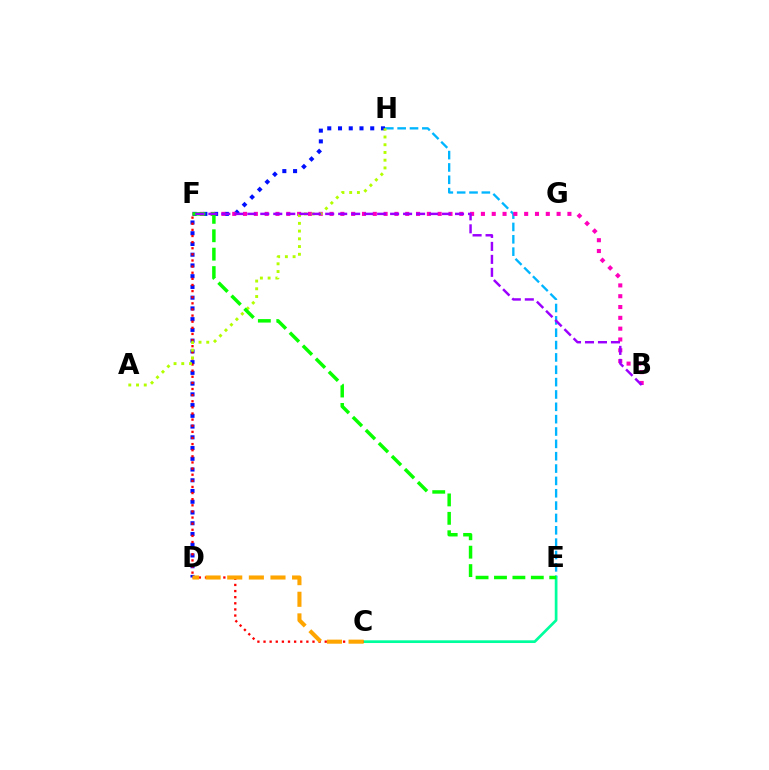{('D', 'H'): [{'color': '#0010ff', 'line_style': 'dotted', 'thickness': 2.92}], ('E', 'H'): [{'color': '#00b5ff', 'line_style': 'dashed', 'thickness': 1.68}], ('C', 'E'): [{'color': '#00ff9d', 'line_style': 'solid', 'thickness': 1.95}], ('C', 'F'): [{'color': '#ff0000', 'line_style': 'dotted', 'thickness': 1.66}], ('C', 'D'): [{'color': '#ffa500', 'line_style': 'dashed', 'thickness': 2.94}], ('B', 'F'): [{'color': '#ff00bd', 'line_style': 'dotted', 'thickness': 2.94}, {'color': '#9b00ff', 'line_style': 'dashed', 'thickness': 1.76}], ('A', 'H'): [{'color': '#b3ff00', 'line_style': 'dotted', 'thickness': 2.1}], ('E', 'F'): [{'color': '#08ff00', 'line_style': 'dashed', 'thickness': 2.5}]}